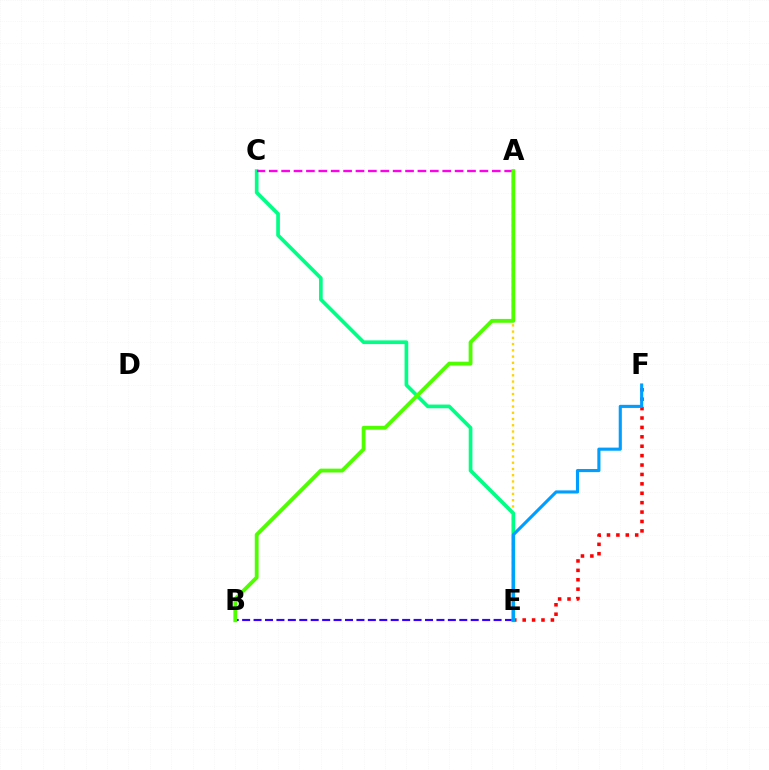{('E', 'F'): [{'color': '#ff0000', 'line_style': 'dotted', 'thickness': 2.56}, {'color': '#009eff', 'line_style': 'solid', 'thickness': 2.24}], ('A', 'E'): [{'color': '#ffd500', 'line_style': 'dotted', 'thickness': 1.7}], ('B', 'E'): [{'color': '#3700ff', 'line_style': 'dashed', 'thickness': 1.55}], ('C', 'E'): [{'color': '#00ff86', 'line_style': 'solid', 'thickness': 2.66}], ('A', 'C'): [{'color': '#ff00ed', 'line_style': 'dashed', 'thickness': 1.68}], ('A', 'B'): [{'color': '#4fff00', 'line_style': 'solid', 'thickness': 2.76}]}